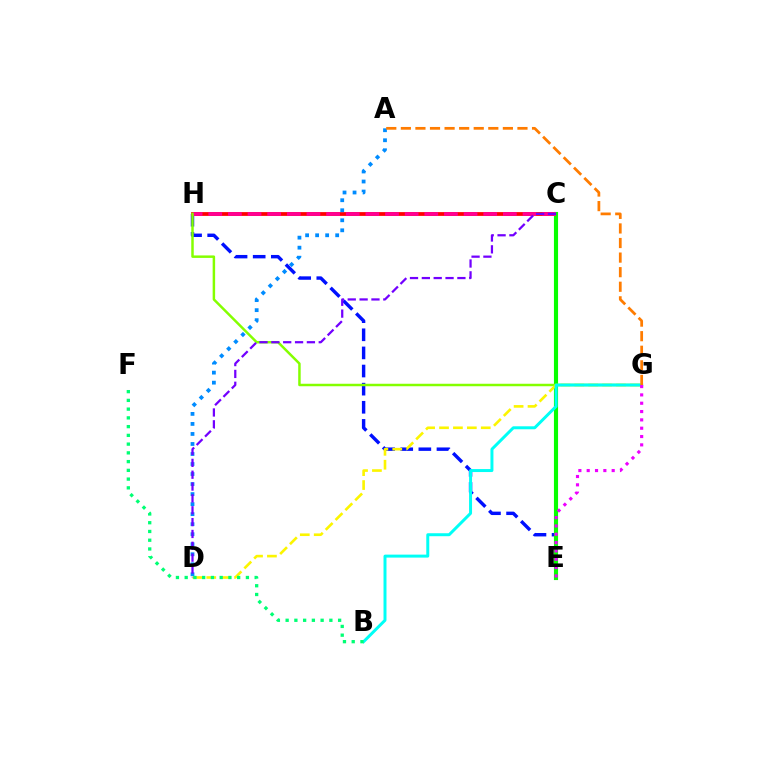{('E', 'H'): [{'color': '#0010ff', 'line_style': 'dashed', 'thickness': 2.46}], ('C', 'H'): [{'color': '#ff0000', 'line_style': 'solid', 'thickness': 2.72}, {'color': '#ff0094', 'line_style': 'dashed', 'thickness': 2.67}], ('C', 'E'): [{'color': '#08ff00', 'line_style': 'solid', 'thickness': 2.97}], ('G', 'H'): [{'color': '#84ff00', 'line_style': 'solid', 'thickness': 1.79}], ('D', 'G'): [{'color': '#fcf500', 'line_style': 'dashed', 'thickness': 1.89}], ('A', 'D'): [{'color': '#008cff', 'line_style': 'dotted', 'thickness': 2.72}], ('B', 'G'): [{'color': '#00fff6', 'line_style': 'solid', 'thickness': 2.14}], ('A', 'G'): [{'color': '#ff7c00', 'line_style': 'dashed', 'thickness': 1.98}], ('B', 'F'): [{'color': '#00ff74', 'line_style': 'dotted', 'thickness': 2.38}], ('C', 'D'): [{'color': '#7200ff', 'line_style': 'dashed', 'thickness': 1.61}], ('E', 'G'): [{'color': '#ee00ff', 'line_style': 'dotted', 'thickness': 2.26}]}